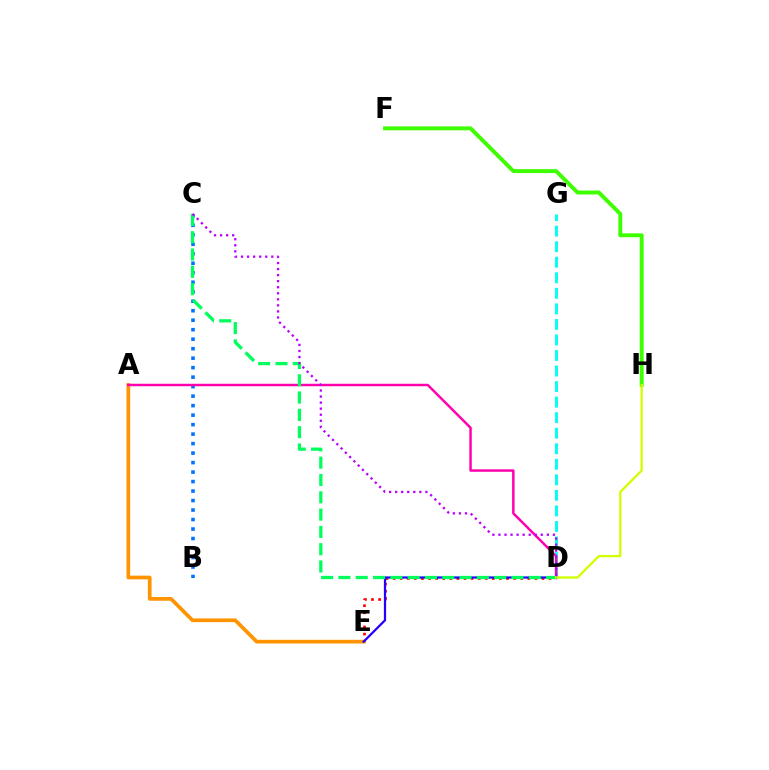{('F', 'H'): [{'color': '#3dff00', 'line_style': 'solid', 'thickness': 2.81}], ('D', 'E'): [{'color': '#ff0000', 'line_style': 'dotted', 'thickness': 1.93}, {'color': '#2500ff', 'line_style': 'solid', 'thickness': 1.61}], ('D', 'G'): [{'color': '#00fff6', 'line_style': 'dashed', 'thickness': 2.11}], ('B', 'C'): [{'color': '#0074ff', 'line_style': 'dotted', 'thickness': 2.58}], ('A', 'E'): [{'color': '#ff9400', 'line_style': 'solid', 'thickness': 2.66}], ('A', 'D'): [{'color': '#ff00ac', 'line_style': 'solid', 'thickness': 1.77}], ('C', 'D'): [{'color': '#00ff5c', 'line_style': 'dashed', 'thickness': 2.35}, {'color': '#b900ff', 'line_style': 'dotted', 'thickness': 1.64}], ('D', 'H'): [{'color': '#d1ff00', 'line_style': 'solid', 'thickness': 1.65}]}